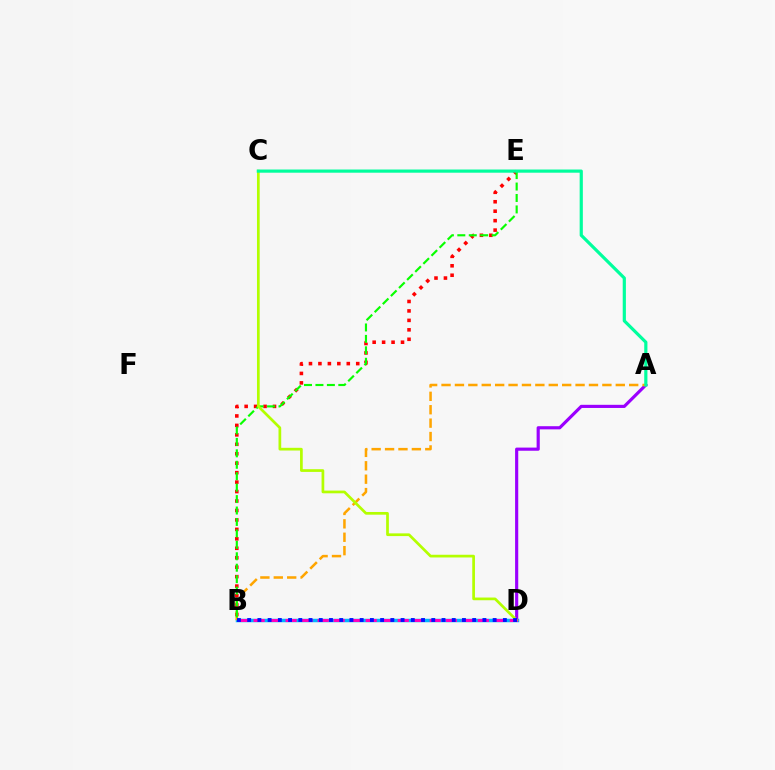{('B', 'E'): [{'color': '#ff0000', 'line_style': 'dotted', 'thickness': 2.57}, {'color': '#08ff00', 'line_style': 'dashed', 'thickness': 1.55}], ('B', 'D'): [{'color': '#00b5ff', 'line_style': 'solid', 'thickness': 2.51}, {'color': '#ff00bd', 'line_style': 'dashed', 'thickness': 2.18}, {'color': '#0010ff', 'line_style': 'dotted', 'thickness': 2.78}], ('A', 'D'): [{'color': '#9b00ff', 'line_style': 'solid', 'thickness': 2.27}], ('A', 'B'): [{'color': '#ffa500', 'line_style': 'dashed', 'thickness': 1.82}], ('C', 'D'): [{'color': '#b3ff00', 'line_style': 'solid', 'thickness': 1.95}], ('A', 'C'): [{'color': '#00ff9d', 'line_style': 'solid', 'thickness': 2.29}]}